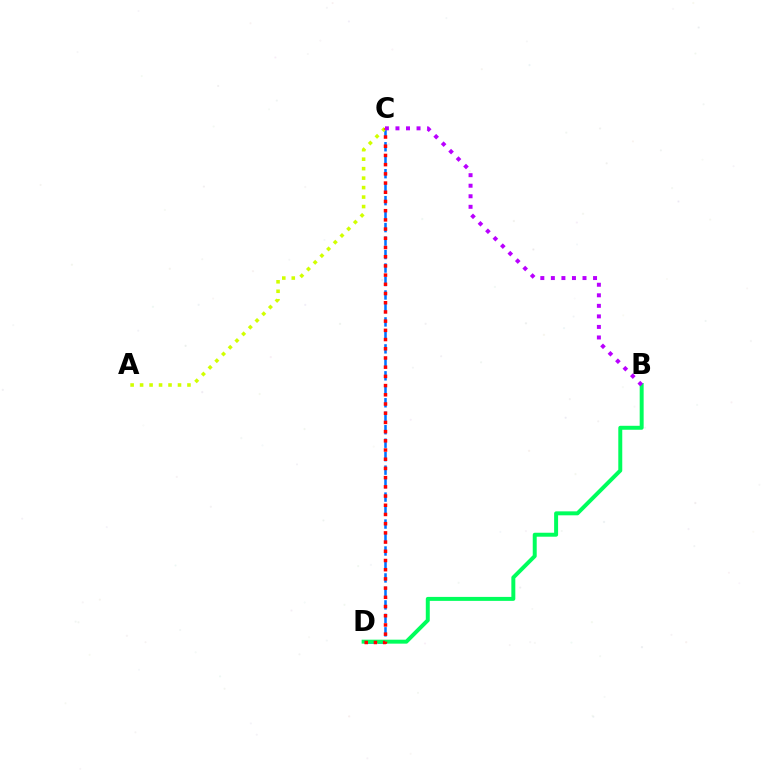{('C', 'D'): [{'color': '#0074ff', 'line_style': 'dashed', 'thickness': 1.83}, {'color': '#ff0000', 'line_style': 'dotted', 'thickness': 2.5}], ('A', 'C'): [{'color': '#d1ff00', 'line_style': 'dotted', 'thickness': 2.58}], ('B', 'D'): [{'color': '#00ff5c', 'line_style': 'solid', 'thickness': 2.85}], ('B', 'C'): [{'color': '#b900ff', 'line_style': 'dotted', 'thickness': 2.86}]}